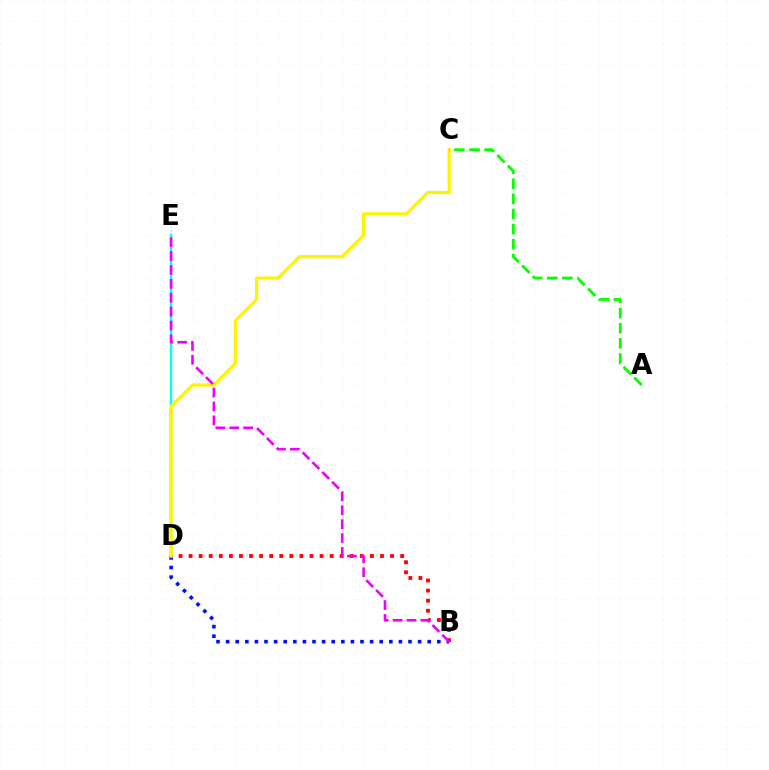{('D', 'E'): [{'color': '#00fff6', 'line_style': 'solid', 'thickness': 1.76}], ('B', 'D'): [{'color': '#0010ff', 'line_style': 'dotted', 'thickness': 2.61}, {'color': '#ff0000', 'line_style': 'dotted', 'thickness': 2.74}], ('C', 'D'): [{'color': '#fcf500', 'line_style': 'solid', 'thickness': 2.33}], ('B', 'E'): [{'color': '#ee00ff', 'line_style': 'dashed', 'thickness': 1.89}], ('A', 'C'): [{'color': '#08ff00', 'line_style': 'dashed', 'thickness': 2.05}]}